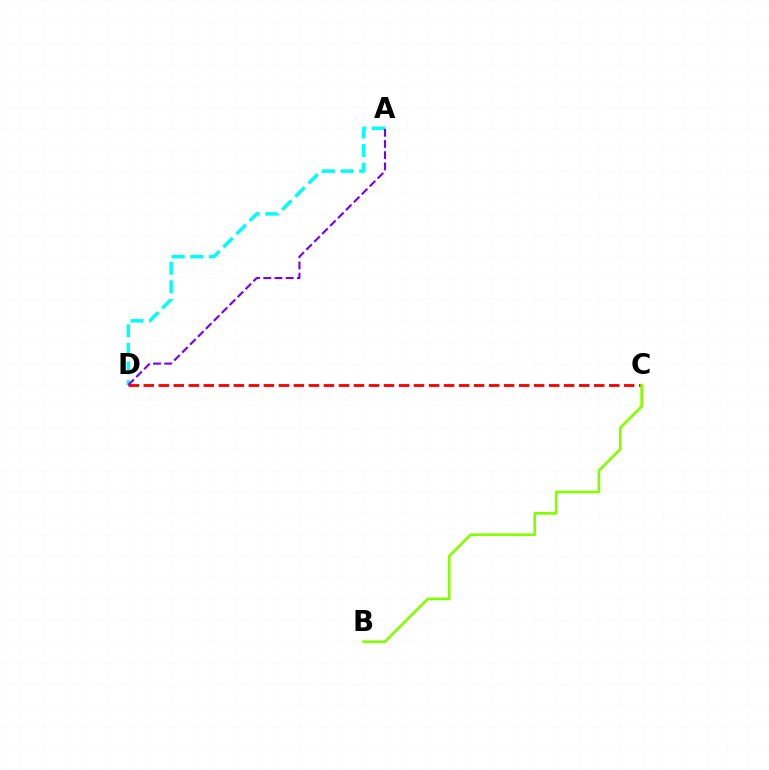{('A', 'D'): [{'color': '#00fff6', 'line_style': 'dashed', 'thickness': 2.52}, {'color': '#7200ff', 'line_style': 'dashed', 'thickness': 1.52}], ('C', 'D'): [{'color': '#ff0000', 'line_style': 'dashed', 'thickness': 2.04}], ('B', 'C'): [{'color': '#84ff00', 'line_style': 'solid', 'thickness': 1.93}]}